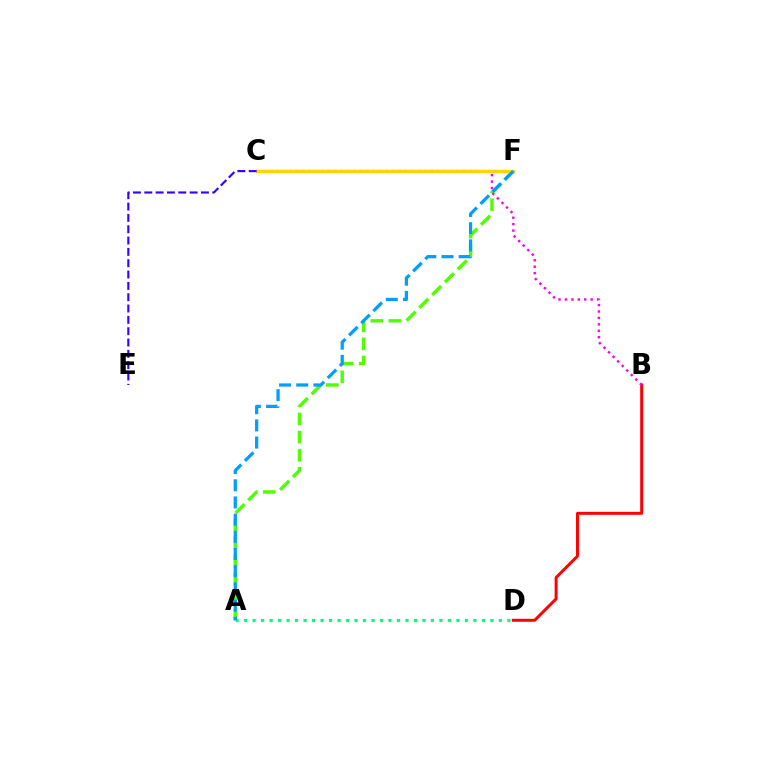{('A', 'F'): [{'color': '#4fff00', 'line_style': 'dashed', 'thickness': 2.46}, {'color': '#009eff', 'line_style': 'dashed', 'thickness': 2.34}], ('A', 'D'): [{'color': '#00ff86', 'line_style': 'dotted', 'thickness': 2.31}], ('B', 'D'): [{'color': '#ff0000', 'line_style': 'solid', 'thickness': 2.14}], ('B', 'C'): [{'color': '#ff00ed', 'line_style': 'dotted', 'thickness': 1.75}], ('C', 'F'): [{'color': '#ffd500', 'line_style': 'solid', 'thickness': 2.49}], ('C', 'E'): [{'color': '#3700ff', 'line_style': 'dashed', 'thickness': 1.54}]}